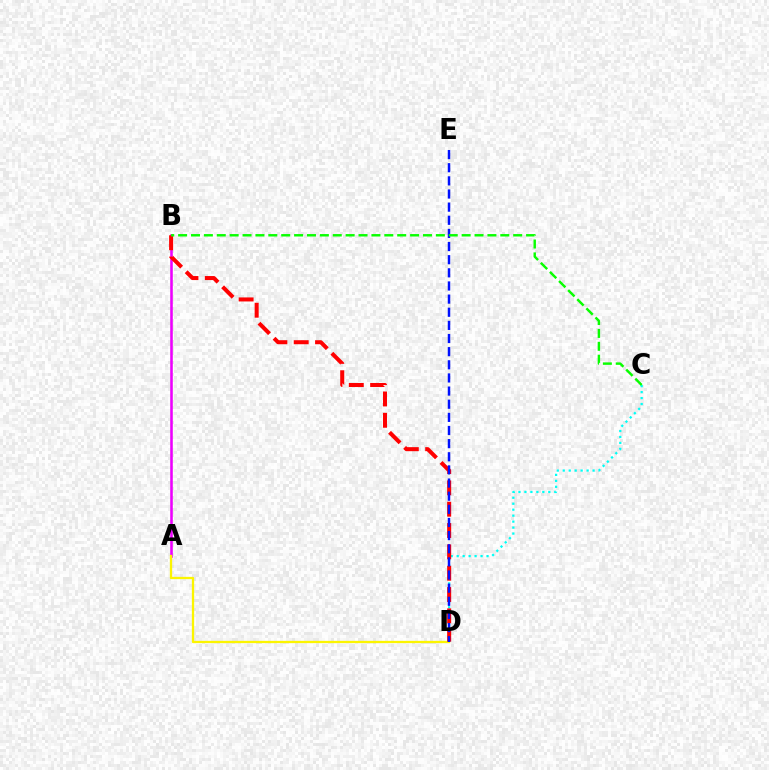{('A', 'B'): [{'color': '#ee00ff', 'line_style': 'solid', 'thickness': 1.85}], ('C', 'D'): [{'color': '#00fff6', 'line_style': 'dotted', 'thickness': 1.62}], ('A', 'D'): [{'color': '#fcf500', 'line_style': 'solid', 'thickness': 1.65}], ('B', 'D'): [{'color': '#ff0000', 'line_style': 'dashed', 'thickness': 2.9}], ('D', 'E'): [{'color': '#0010ff', 'line_style': 'dashed', 'thickness': 1.78}], ('B', 'C'): [{'color': '#08ff00', 'line_style': 'dashed', 'thickness': 1.75}]}